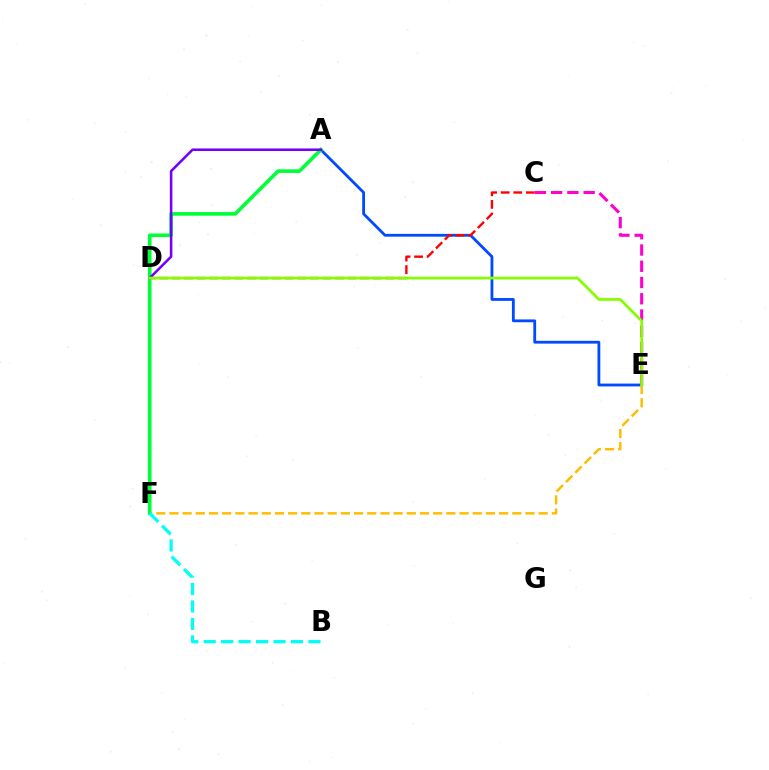{('A', 'E'): [{'color': '#004bff', 'line_style': 'solid', 'thickness': 2.02}], ('C', 'D'): [{'color': '#ff0000', 'line_style': 'dashed', 'thickness': 1.71}], ('E', 'F'): [{'color': '#ffbd00', 'line_style': 'dashed', 'thickness': 1.79}], ('C', 'E'): [{'color': '#ff00cf', 'line_style': 'dashed', 'thickness': 2.21}], ('A', 'F'): [{'color': '#00ff39', 'line_style': 'solid', 'thickness': 2.62}], ('B', 'F'): [{'color': '#00fff6', 'line_style': 'dashed', 'thickness': 2.37}], ('A', 'D'): [{'color': '#7200ff', 'line_style': 'solid', 'thickness': 1.83}], ('D', 'E'): [{'color': '#84ff00', 'line_style': 'solid', 'thickness': 1.98}]}